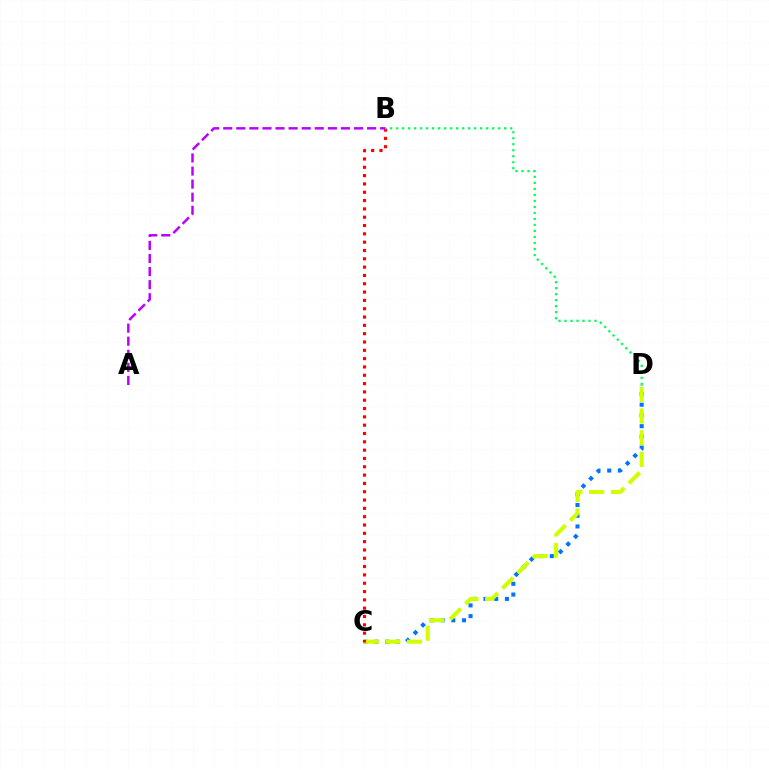{('C', 'D'): [{'color': '#0074ff', 'line_style': 'dotted', 'thickness': 2.91}, {'color': '#d1ff00', 'line_style': 'dashed', 'thickness': 2.94}], ('B', 'C'): [{'color': '#ff0000', 'line_style': 'dotted', 'thickness': 2.26}], ('A', 'B'): [{'color': '#b900ff', 'line_style': 'dashed', 'thickness': 1.78}], ('B', 'D'): [{'color': '#00ff5c', 'line_style': 'dotted', 'thickness': 1.63}]}